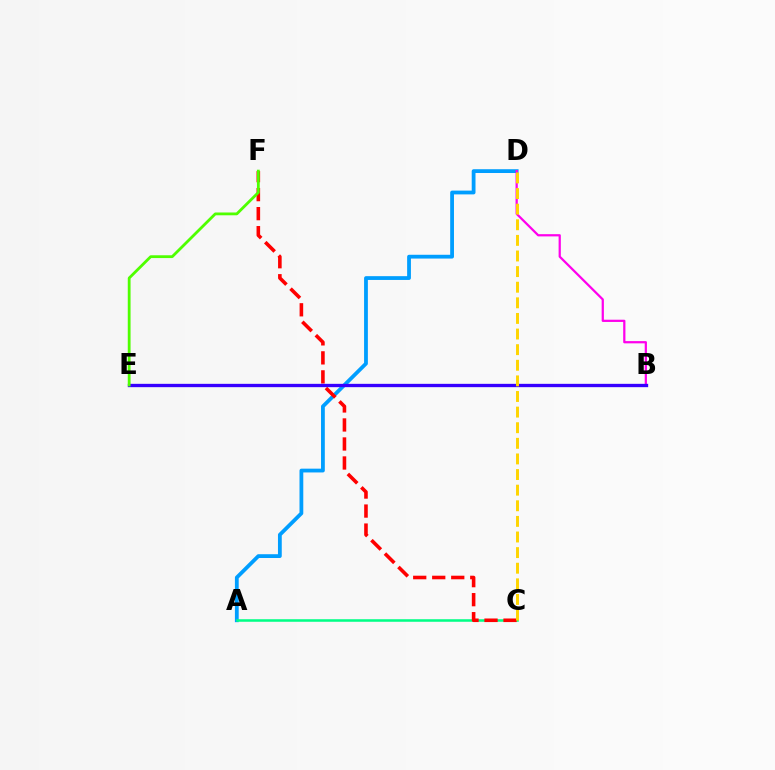{('A', 'D'): [{'color': '#009eff', 'line_style': 'solid', 'thickness': 2.73}], ('A', 'C'): [{'color': '#00ff86', 'line_style': 'solid', 'thickness': 1.83}], ('C', 'F'): [{'color': '#ff0000', 'line_style': 'dashed', 'thickness': 2.58}], ('B', 'D'): [{'color': '#ff00ed', 'line_style': 'solid', 'thickness': 1.61}], ('B', 'E'): [{'color': '#3700ff', 'line_style': 'solid', 'thickness': 2.4}], ('E', 'F'): [{'color': '#4fff00', 'line_style': 'solid', 'thickness': 2.02}], ('C', 'D'): [{'color': '#ffd500', 'line_style': 'dashed', 'thickness': 2.12}]}